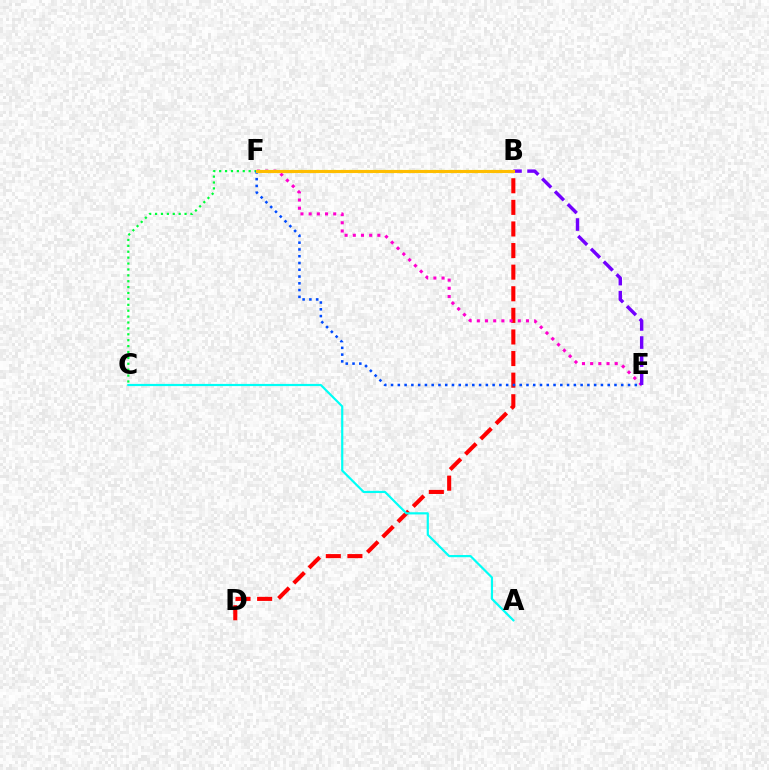{('C', 'F'): [{'color': '#00ff39', 'line_style': 'dotted', 'thickness': 1.6}], ('B', 'D'): [{'color': '#ff0000', 'line_style': 'dashed', 'thickness': 2.93}], ('E', 'F'): [{'color': '#ff00cf', 'line_style': 'dotted', 'thickness': 2.23}, {'color': '#004bff', 'line_style': 'dotted', 'thickness': 1.84}], ('B', 'E'): [{'color': '#7200ff', 'line_style': 'dashed', 'thickness': 2.46}], ('A', 'C'): [{'color': '#00fff6', 'line_style': 'solid', 'thickness': 1.58}], ('B', 'F'): [{'color': '#84ff00', 'line_style': 'dotted', 'thickness': 2.27}, {'color': '#ffbd00', 'line_style': 'solid', 'thickness': 2.23}]}